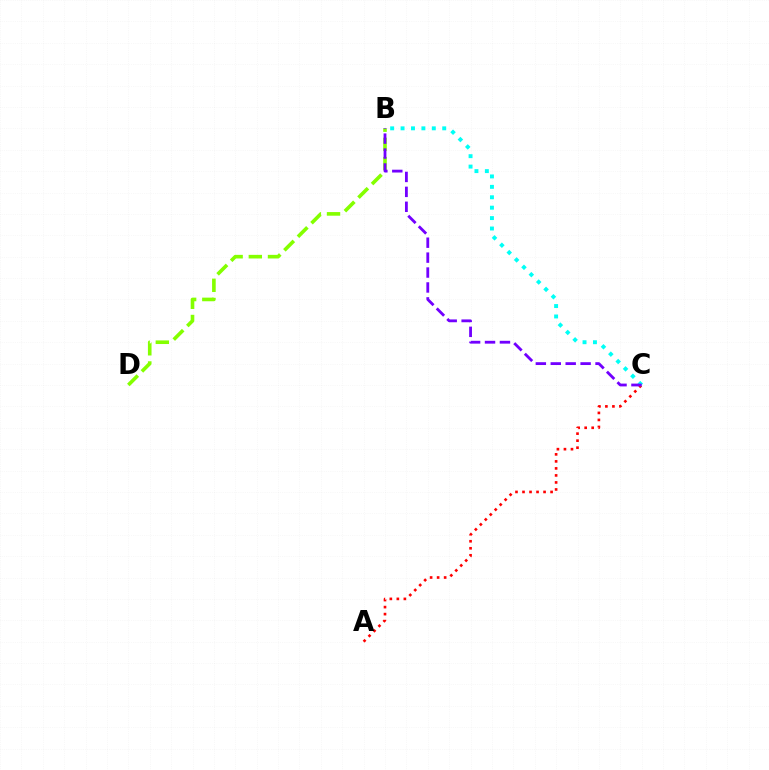{('B', 'D'): [{'color': '#84ff00', 'line_style': 'dashed', 'thickness': 2.61}], ('A', 'C'): [{'color': '#ff0000', 'line_style': 'dotted', 'thickness': 1.91}], ('B', 'C'): [{'color': '#00fff6', 'line_style': 'dotted', 'thickness': 2.83}, {'color': '#7200ff', 'line_style': 'dashed', 'thickness': 2.03}]}